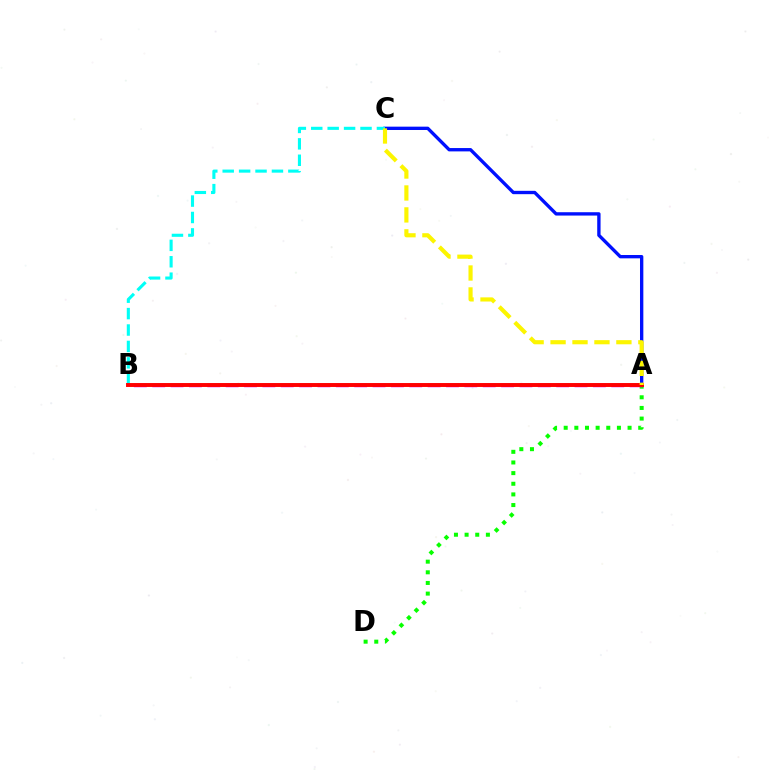{('A', 'D'): [{'color': '#08ff00', 'line_style': 'dotted', 'thickness': 2.89}], ('A', 'C'): [{'color': '#0010ff', 'line_style': 'solid', 'thickness': 2.41}, {'color': '#fcf500', 'line_style': 'dashed', 'thickness': 2.98}], ('A', 'B'): [{'color': '#ee00ff', 'line_style': 'dashed', 'thickness': 2.49}, {'color': '#ff0000', 'line_style': 'solid', 'thickness': 2.83}], ('B', 'C'): [{'color': '#00fff6', 'line_style': 'dashed', 'thickness': 2.23}]}